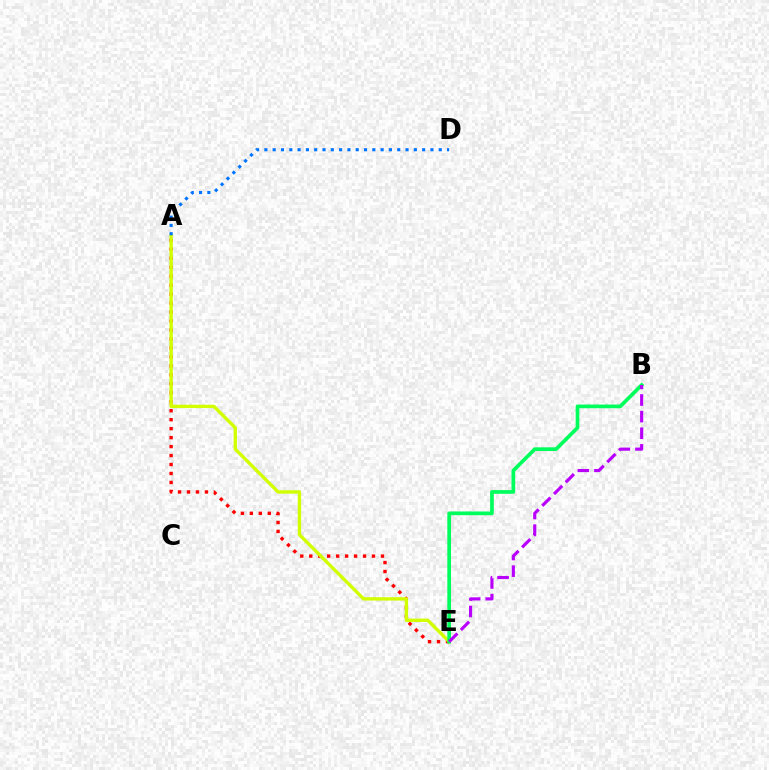{('A', 'E'): [{'color': '#ff0000', 'line_style': 'dotted', 'thickness': 2.44}, {'color': '#d1ff00', 'line_style': 'solid', 'thickness': 2.42}], ('B', 'E'): [{'color': '#00ff5c', 'line_style': 'solid', 'thickness': 2.66}, {'color': '#b900ff', 'line_style': 'dashed', 'thickness': 2.26}], ('A', 'D'): [{'color': '#0074ff', 'line_style': 'dotted', 'thickness': 2.26}]}